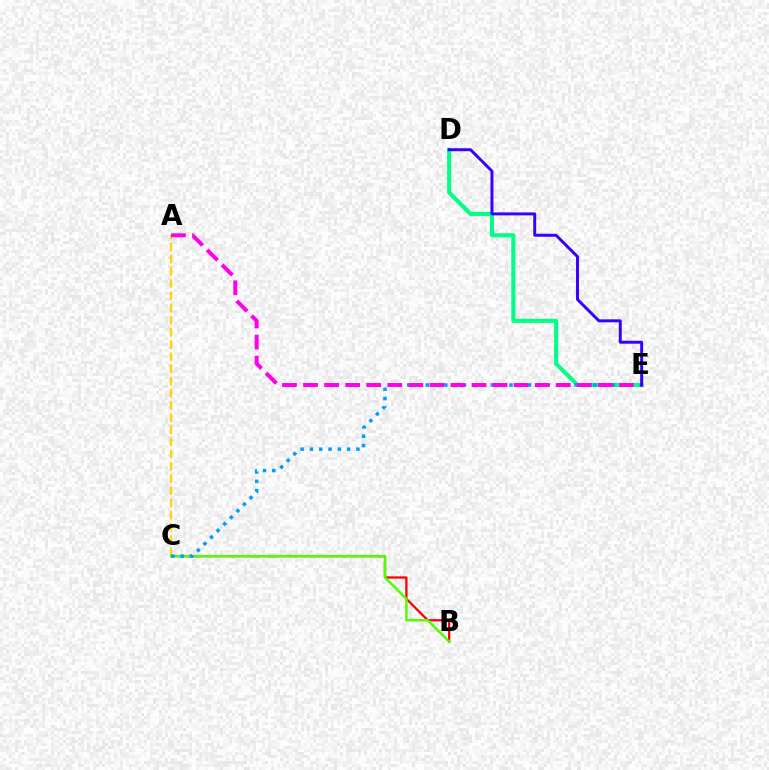{('A', 'C'): [{'color': '#ffd500', 'line_style': 'dashed', 'thickness': 1.66}], ('B', 'C'): [{'color': '#ff0000', 'line_style': 'solid', 'thickness': 1.64}, {'color': '#4fff00', 'line_style': 'solid', 'thickness': 1.78}], ('D', 'E'): [{'color': '#00ff86', 'line_style': 'solid', 'thickness': 2.95}, {'color': '#3700ff', 'line_style': 'solid', 'thickness': 2.14}], ('C', 'E'): [{'color': '#009eff', 'line_style': 'dotted', 'thickness': 2.53}], ('A', 'E'): [{'color': '#ff00ed', 'line_style': 'dashed', 'thickness': 2.86}]}